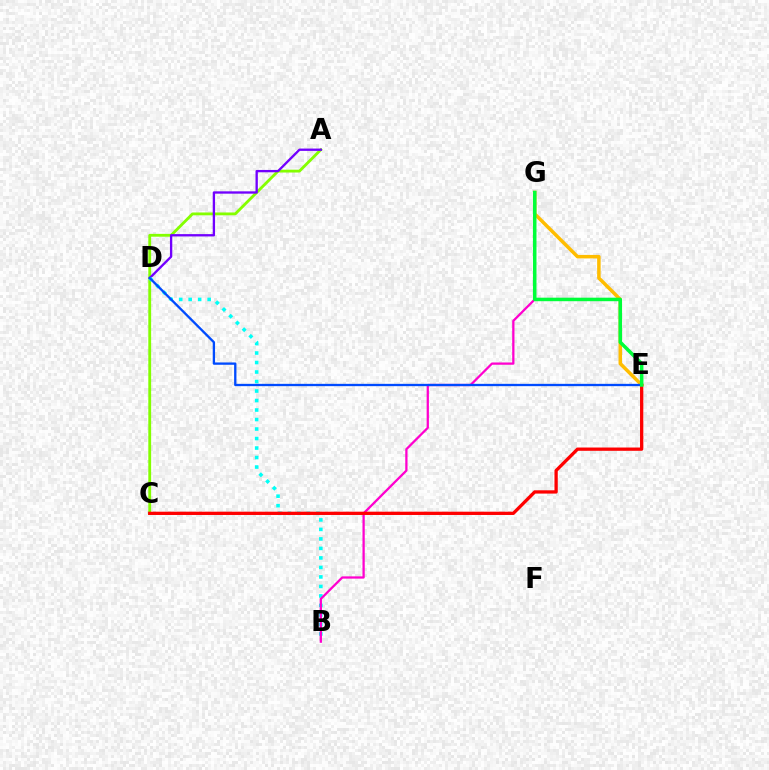{('A', 'C'): [{'color': '#84ff00', 'line_style': 'solid', 'thickness': 2.03}], ('E', 'G'): [{'color': '#ffbd00', 'line_style': 'solid', 'thickness': 2.53}, {'color': '#00ff39', 'line_style': 'solid', 'thickness': 2.53}], ('A', 'D'): [{'color': '#7200ff', 'line_style': 'solid', 'thickness': 1.68}], ('B', 'D'): [{'color': '#00fff6', 'line_style': 'dotted', 'thickness': 2.58}], ('B', 'G'): [{'color': '#ff00cf', 'line_style': 'solid', 'thickness': 1.63}], ('D', 'E'): [{'color': '#004bff', 'line_style': 'solid', 'thickness': 1.67}], ('C', 'E'): [{'color': '#ff0000', 'line_style': 'solid', 'thickness': 2.36}]}